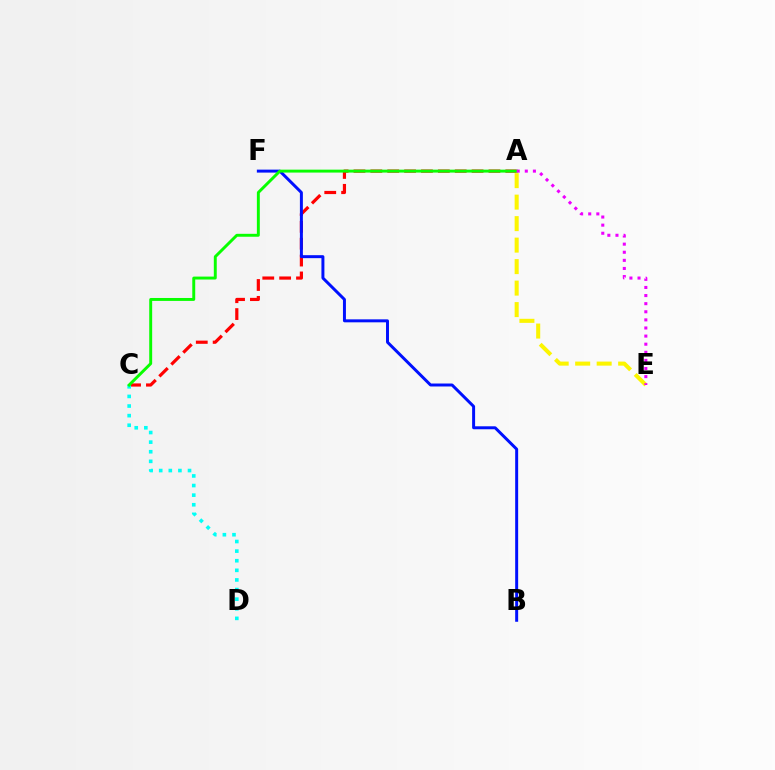{('A', 'C'): [{'color': '#ff0000', 'line_style': 'dashed', 'thickness': 2.29}, {'color': '#08ff00', 'line_style': 'solid', 'thickness': 2.11}], ('C', 'D'): [{'color': '#00fff6', 'line_style': 'dotted', 'thickness': 2.61}], ('B', 'F'): [{'color': '#0010ff', 'line_style': 'solid', 'thickness': 2.14}], ('A', 'E'): [{'color': '#fcf500', 'line_style': 'dashed', 'thickness': 2.92}, {'color': '#ee00ff', 'line_style': 'dotted', 'thickness': 2.2}]}